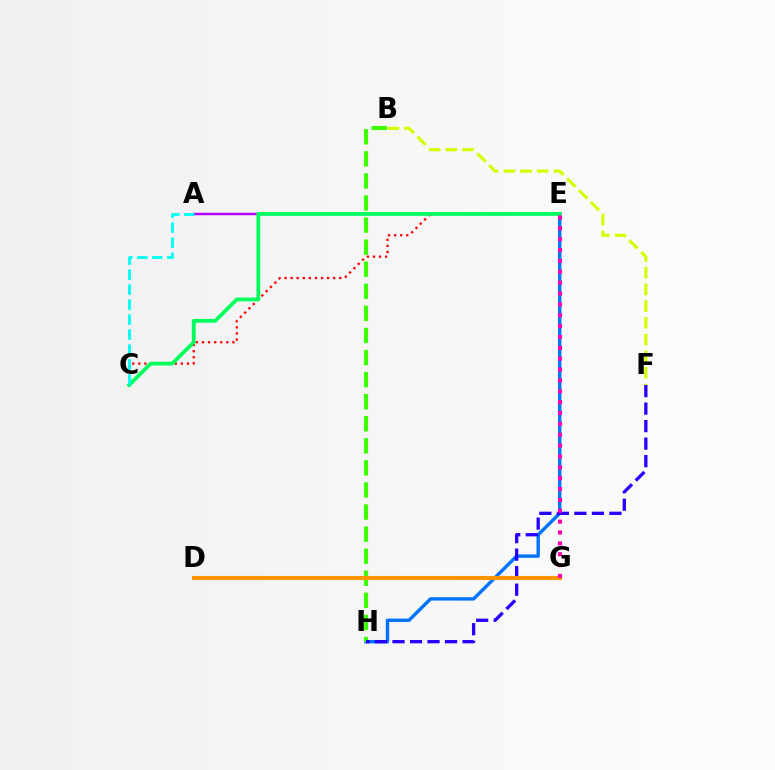{('E', 'H'): [{'color': '#0074ff', 'line_style': 'solid', 'thickness': 2.44}], ('C', 'E'): [{'color': '#ff0000', 'line_style': 'dotted', 'thickness': 1.65}, {'color': '#00ff5c', 'line_style': 'solid', 'thickness': 2.74}], ('B', 'F'): [{'color': '#d1ff00', 'line_style': 'dashed', 'thickness': 2.27}], ('B', 'H'): [{'color': '#3dff00', 'line_style': 'dashed', 'thickness': 3.0}], ('F', 'H'): [{'color': '#2500ff', 'line_style': 'dashed', 'thickness': 2.38}], ('A', 'E'): [{'color': '#b900ff', 'line_style': 'solid', 'thickness': 1.77}], ('D', 'G'): [{'color': '#ff9400', 'line_style': 'solid', 'thickness': 2.96}], ('A', 'C'): [{'color': '#00fff6', 'line_style': 'dashed', 'thickness': 2.04}], ('E', 'G'): [{'color': '#ff00ac', 'line_style': 'dotted', 'thickness': 2.95}]}